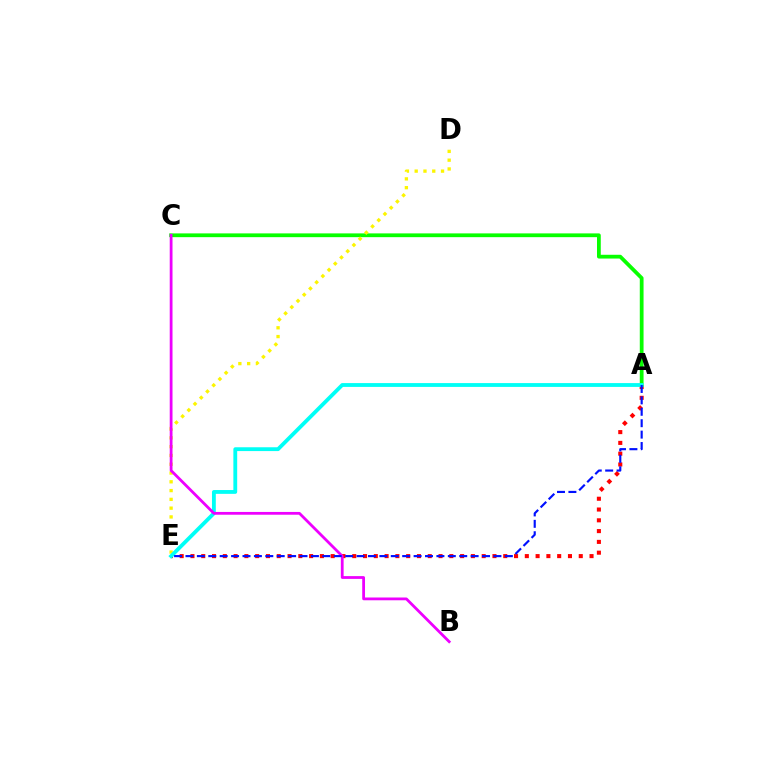{('A', 'E'): [{'color': '#ff0000', 'line_style': 'dotted', 'thickness': 2.93}, {'color': '#00fff6', 'line_style': 'solid', 'thickness': 2.75}, {'color': '#0010ff', 'line_style': 'dashed', 'thickness': 1.55}], ('A', 'C'): [{'color': '#08ff00', 'line_style': 'solid', 'thickness': 2.72}], ('D', 'E'): [{'color': '#fcf500', 'line_style': 'dotted', 'thickness': 2.39}], ('B', 'C'): [{'color': '#ee00ff', 'line_style': 'solid', 'thickness': 2.0}]}